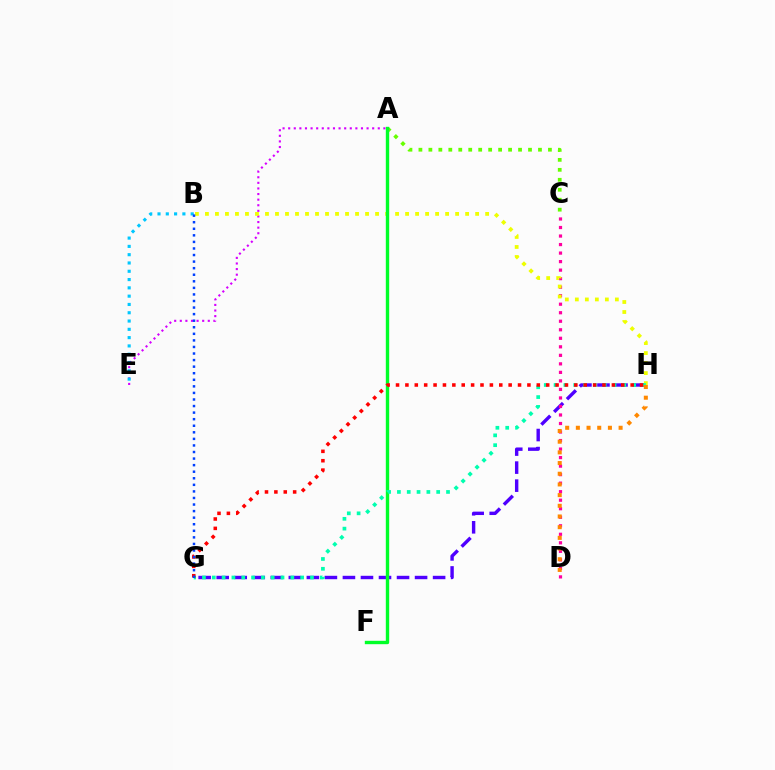{('G', 'H'): [{'color': '#4f00ff', 'line_style': 'dashed', 'thickness': 2.45}, {'color': '#00ffaf', 'line_style': 'dotted', 'thickness': 2.67}, {'color': '#ff0000', 'line_style': 'dotted', 'thickness': 2.55}], ('A', 'E'): [{'color': '#d600ff', 'line_style': 'dotted', 'thickness': 1.52}], ('A', 'C'): [{'color': '#66ff00', 'line_style': 'dotted', 'thickness': 2.71}], ('C', 'D'): [{'color': '#ff00a0', 'line_style': 'dotted', 'thickness': 2.32}], ('B', 'E'): [{'color': '#00c7ff', 'line_style': 'dotted', 'thickness': 2.25}], ('B', 'H'): [{'color': '#eeff00', 'line_style': 'dotted', 'thickness': 2.72}], ('A', 'F'): [{'color': '#00ff27', 'line_style': 'solid', 'thickness': 2.43}], ('B', 'G'): [{'color': '#003fff', 'line_style': 'dotted', 'thickness': 1.78}], ('D', 'H'): [{'color': '#ff8800', 'line_style': 'dotted', 'thickness': 2.9}]}